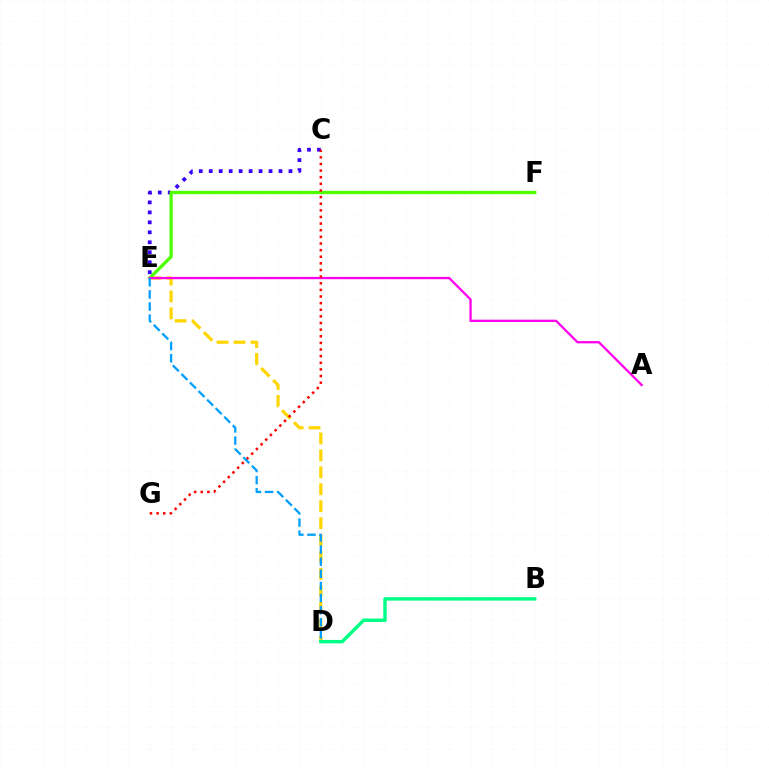{('D', 'E'): [{'color': '#ffd500', 'line_style': 'dashed', 'thickness': 2.3}, {'color': '#009eff', 'line_style': 'dashed', 'thickness': 1.64}], ('C', 'E'): [{'color': '#3700ff', 'line_style': 'dotted', 'thickness': 2.71}], ('B', 'D'): [{'color': '#00ff86', 'line_style': 'solid', 'thickness': 2.47}], ('E', 'F'): [{'color': '#4fff00', 'line_style': 'solid', 'thickness': 2.37}], ('A', 'E'): [{'color': '#ff00ed', 'line_style': 'solid', 'thickness': 1.65}], ('C', 'G'): [{'color': '#ff0000', 'line_style': 'dotted', 'thickness': 1.8}]}